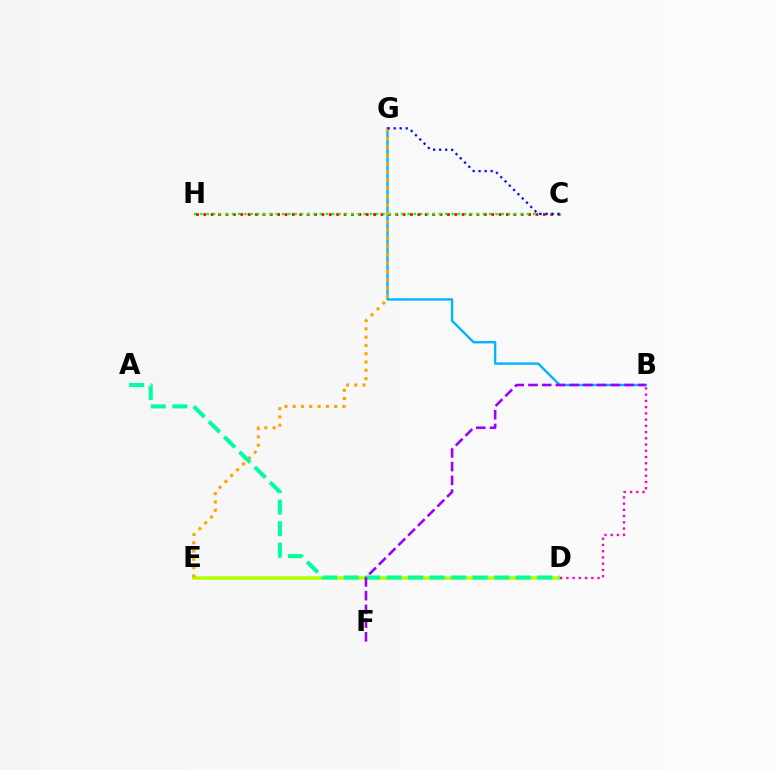{('D', 'E'): [{'color': '#b3ff00', 'line_style': 'solid', 'thickness': 2.53}], ('C', 'H'): [{'color': '#ff0000', 'line_style': 'dotted', 'thickness': 2.01}, {'color': '#08ff00', 'line_style': 'dotted', 'thickness': 1.71}], ('B', 'G'): [{'color': '#00b5ff', 'line_style': 'solid', 'thickness': 1.72}], ('E', 'G'): [{'color': '#ffa500', 'line_style': 'dotted', 'thickness': 2.25}], ('A', 'D'): [{'color': '#00ff9d', 'line_style': 'dashed', 'thickness': 2.92}], ('C', 'G'): [{'color': '#0010ff', 'line_style': 'dotted', 'thickness': 1.64}], ('B', 'D'): [{'color': '#ff00bd', 'line_style': 'dotted', 'thickness': 1.69}], ('B', 'F'): [{'color': '#9b00ff', 'line_style': 'dashed', 'thickness': 1.87}]}